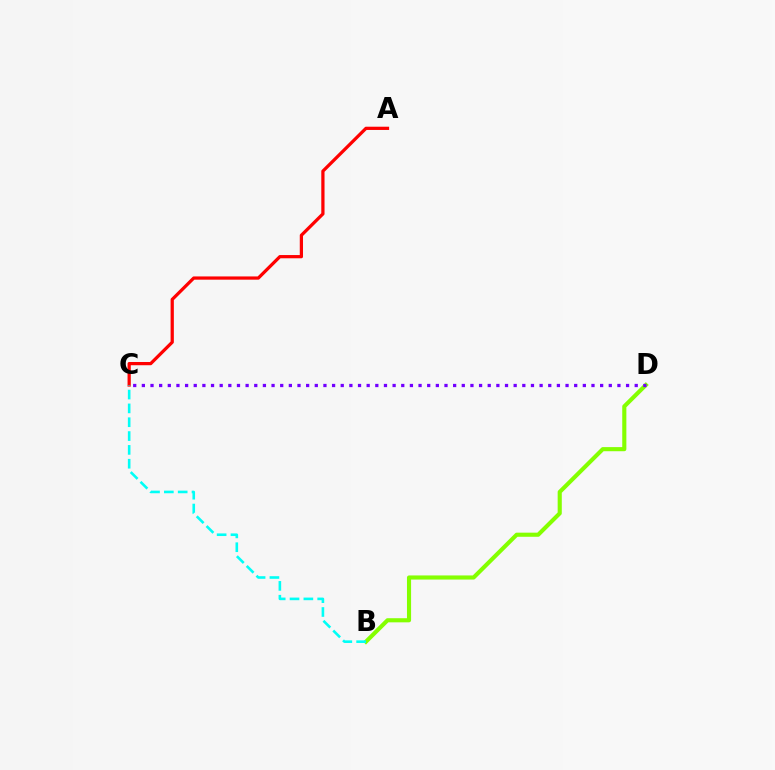{('B', 'D'): [{'color': '#84ff00', 'line_style': 'solid', 'thickness': 2.96}], ('C', 'D'): [{'color': '#7200ff', 'line_style': 'dotted', 'thickness': 2.35}], ('A', 'C'): [{'color': '#ff0000', 'line_style': 'solid', 'thickness': 2.33}], ('B', 'C'): [{'color': '#00fff6', 'line_style': 'dashed', 'thickness': 1.88}]}